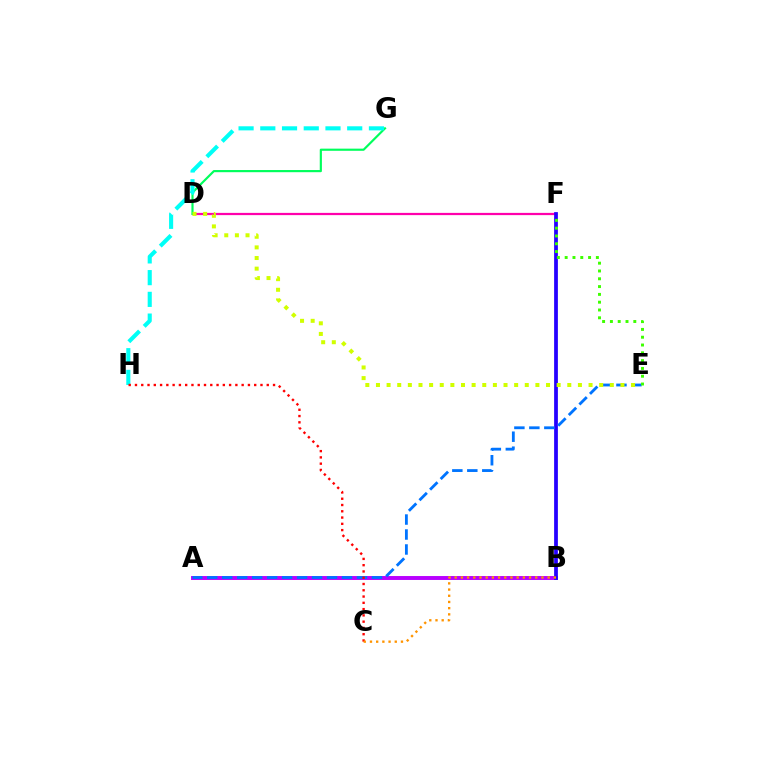{('D', 'F'): [{'color': '#ff00ac', 'line_style': 'solid', 'thickness': 1.61}], ('A', 'B'): [{'color': '#b900ff', 'line_style': 'solid', 'thickness': 2.83}], ('D', 'G'): [{'color': '#00ff5c', 'line_style': 'solid', 'thickness': 1.56}], ('G', 'H'): [{'color': '#00fff6', 'line_style': 'dashed', 'thickness': 2.95}], ('B', 'F'): [{'color': '#2500ff', 'line_style': 'solid', 'thickness': 2.71}], ('A', 'E'): [{'color': '#0074ff', 'line_style': 'dashed', 'thickness': 2.03}], ('D', 'E'): [{'color': '#d1ff00', 'line_style': 'dotted', 'thickness': 2.89}], ('E', 'F'): [{'color': '#3dff00', 'line_style': 'dotted', 'thickness': 2.12}], ('C', 'H'): [{'color': '#ff0000', 'line_style': 'dotted', 'thickness': 1.71}], ('B', 'C'): [{'color': '#ff9400', 'line_style': 'dotted', 'thickness': 1.68}]}